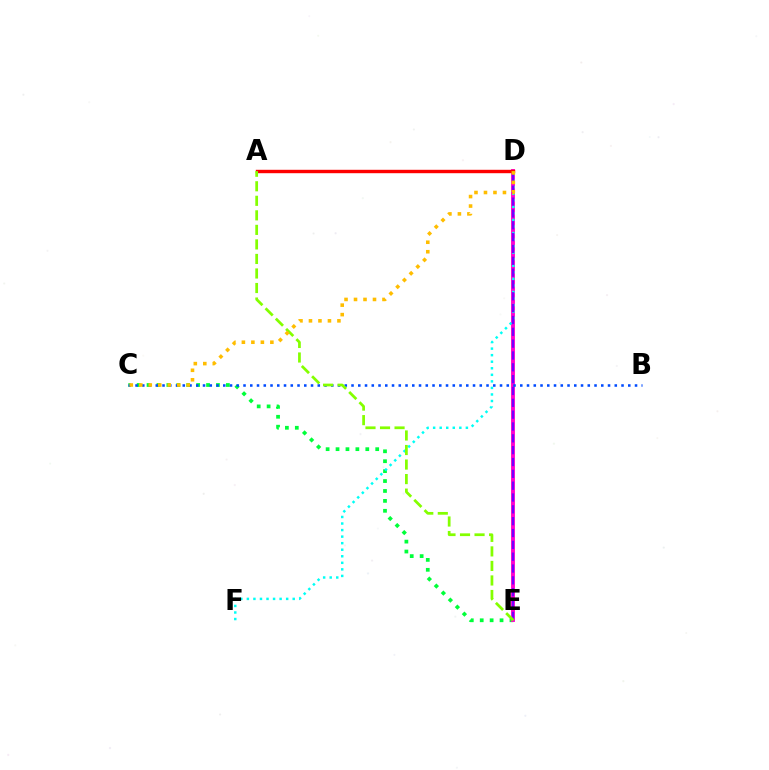{('C', 'E'): [{'color': '#00ff39', 'line_style': 'dotted', 'thickness': 2.69}], ('D', 'E'): [{'color': '#ff00cf', 'line_style': 'solid', 'thickness': 2.78}, {'color': '#7200ff', 'line_style': 'dashed', 'thickness': 1.61}], ('D', 'F'): [{'color': '#00fff6', 'line_style': 'dotted', 'thickness': 1.78}], ('A', 'D'): [{'color': '#ff0000', 'line_style': 'solid', 'thickness': 2.45}], ('B', 'C'): [{'color': '#004bff', 'line_style': 'dotted', 'thickness': 1.83}], ('A', 'E'): [{'color': '#84ff00', 'line_style': 'dashed', 'thickness': 1.97}], ('C', 'D'): [{'color': '#ffbd00', 'line_style': 'dotted', 'thickness': 2.58}]}